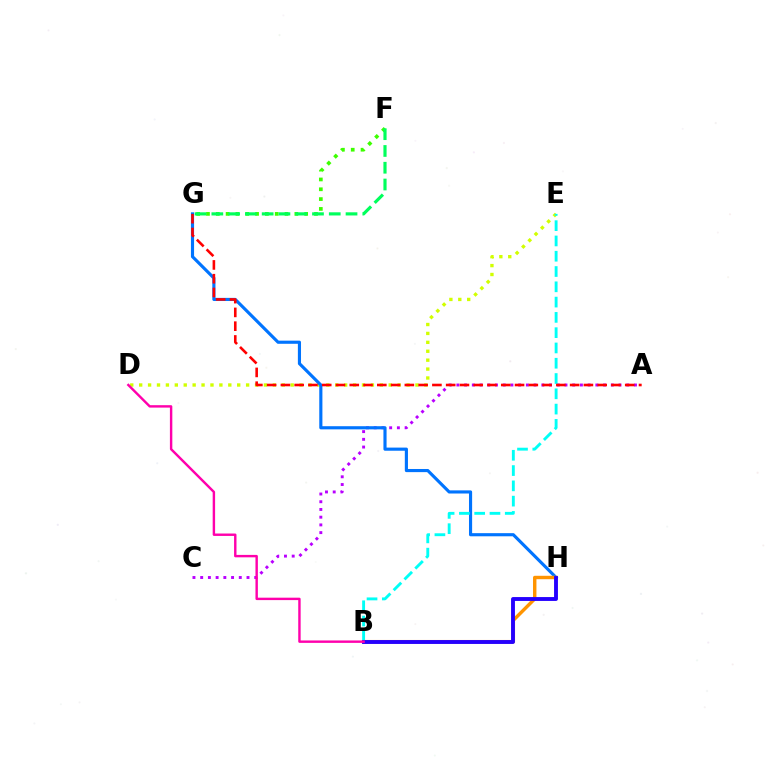{('D', 'E'): [{'color': '#d1ff00', 'line_style': 'dotted', 'thickness': 2.42}], ('A', 'C'): [{'color': '#b900ff', 'line_style': 'dotted', 'thickness': 2.1}], ('G', 'H'): [{'color': '#0074ff', 'line_style': 'solid', 'thickness': 2.26}], ('F', 'G'): [{'color': '#3dff00', 'line_style': 'dotted', 'thickness': 2.67}, {'color': '#00ff5c', 'line_style': 'dashed', 'thickness': 2.28}], ('B', 'H'): [{'color': '#ff9400', 'line_style': 'solid', 'thickness': 2.46}, {'color': '#2500ff', 'line_style': 'solid', 'thickness': 2.79}], ('B', 'E'): [{'color': '#00fff6', 'line_style': 'dashed', 'thickness': 2.08}], ('A', 'G'): [{'color': '#ff0000', 'line_style': 'dashed', 'thickness': 1.87}], ('B', 'D'): [{'color': '#ff00ac', 'line_style': 'solid', 'thickness': 1.74}]}